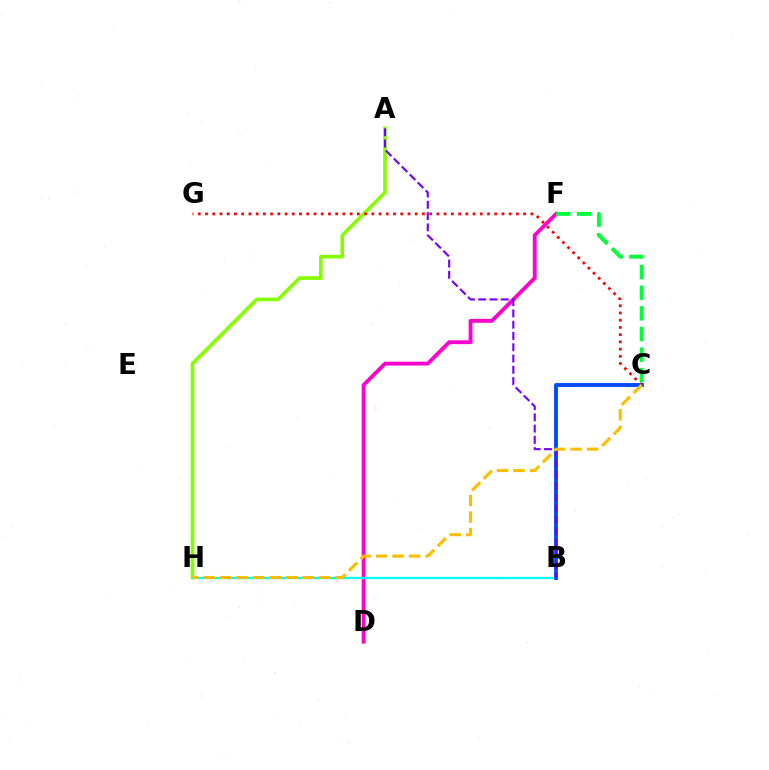{('A', 'H'): [{'color': '#84ff00', 'line_style': 'solid', 'thickness': 2.61}], ('D', 'F'): [{'color': '#ff00cf', 'line_style': 'solid', 'thickness': 2.77}], ('B', 'H'): [{'color': '#00fff6', 'line_style': 'solid', 'thickness': 1.67}], ('B', 'C'): [{'color': '#004bff', 'line_style': 'solid', 'thickness': 2.8}], ('A', 'B'): [{'color': '#7200ff', 'line_style': 'dashed', 'thickness': 1.53}], ('C', 'G'): [{'color': '#ff0000', 'line_style': 'dotted', 'thickness': 1.96}], ('C', 'F'): [{'color': '#00ff39', 'line_style': 'dashed', 'thickness': 2.81}], ('C', 'H'): [{'color': '#ffbd00', 'line_style': 'dashed', 'thickness': 2.24}]}